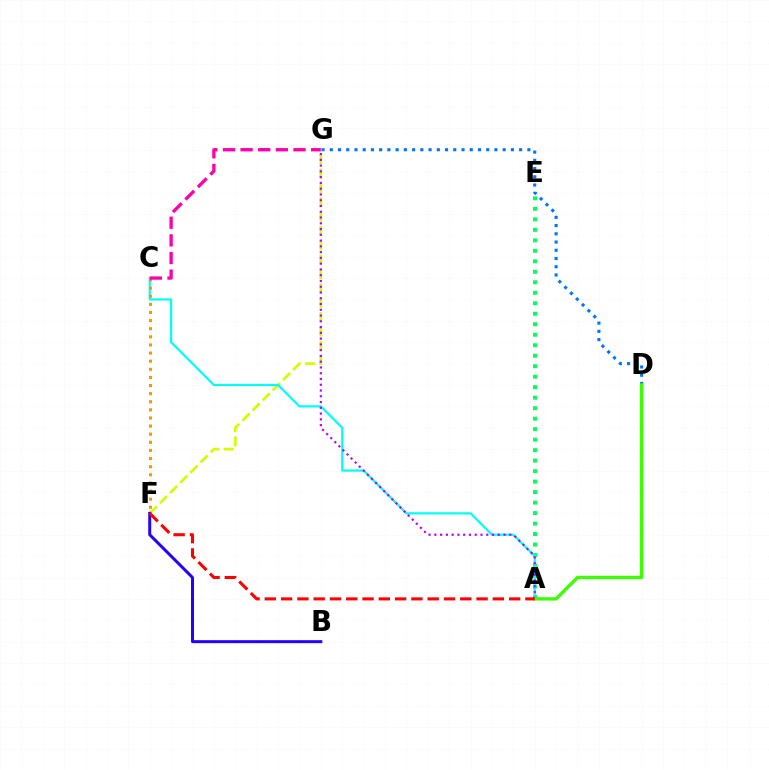{('F', 'G'): [{'color': '#d1ff00', 'line_style': 'dashed', 'thickness': 1.95}], ('D', 'G'): [{'color': '#0074ff', 'line_style': 'dotted', 'thickness': 2.24}], ('A', 'E'): [{'color': '#00ff5c', 'line_style': 'dotted', 'thickness': 2.85}], ('A', 'C'): [{'color': '#00fff6', 'line_style': 'solid', 'thickness': 1.6}], ('C', 'F'): [{'color': '#ff9400', 'line_style': 'dotted', 'thickness': 2.2}], ('B', 'F'): [{'color': '#2500ff', 'line_style': 'solid', 'thickness': 2.15}], ('A', 'G'): [{'color': '#b900ff', 'line_style': 'dotted', 'thickness': 1.57}], ('A', 'D'): [{'color': '#3dff00', 'line_style': 'solid', 'thickness': 2.42}], ('C', 'G'): [{'color': '#ff00ac', 'line_style': 'dashed', 'thickness': 2.4}], ('A', 'F'): [{'color': '#ff0000', 'line_style': 'dashed', 'thickness': 2.21}]}